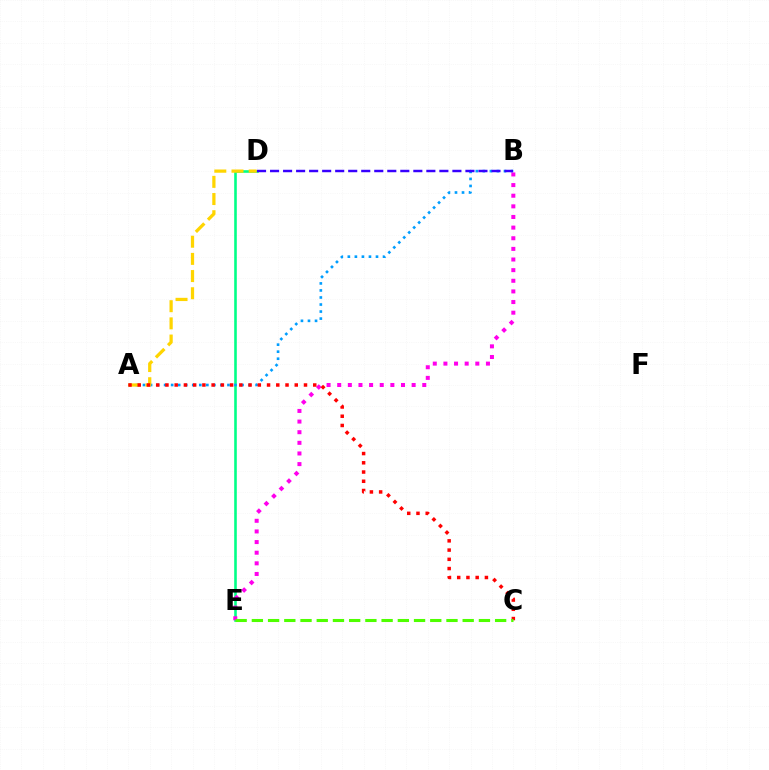{('D', 'E'): [{'color': '#00ff86', 'line_style': 'solid', 'thickness': 1.87}], ('A', 'B'): [{'color': '#009eff', 'line_style': 'dotted', 'thickness': 1.91}], ('A', 'D'): [{'color': '#ffd500', 'line_style': 'dashed', 'thickness': 2.33}], ('B', 'E'): [{'color': '#ff00ed', 'line_style': 'dotted', 'thickness': 2.89}], ('B', 'D'): [{'color': '#3700ff', 'line_style': 'dashed', 'thickness': 1.77}], ('A', 'C'): [{'color': '#ff0000', 'line_style': 'dotted', 'thickness': 2.51}], ('C', 'E'): [{'color': '#4fff00', 'line_style': 'dashed', 'thickness': 2.2}]}